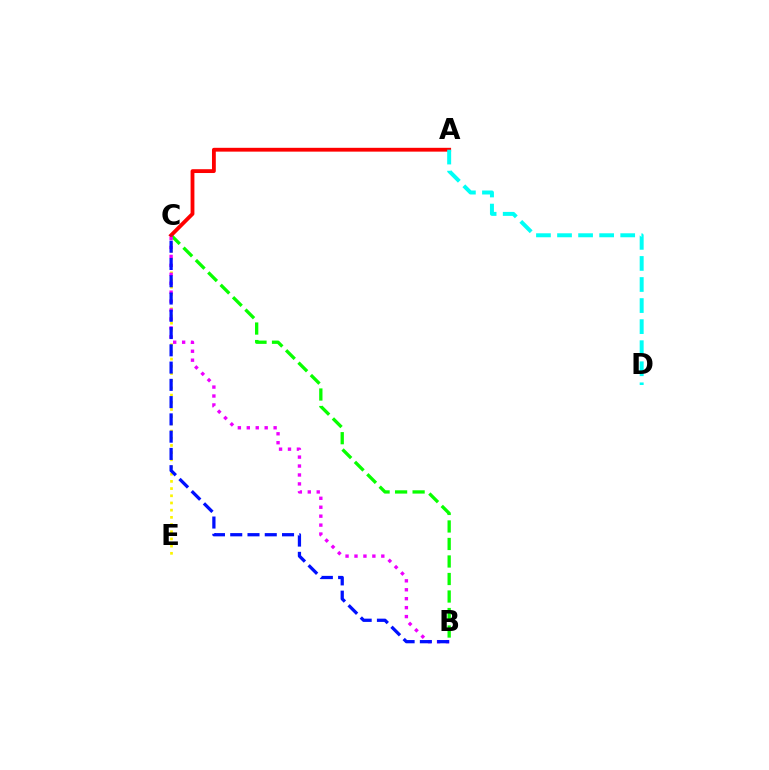{('C', 'E'): [{'color': '#fcf500', 'line_style': 'dotted', 'thickness': 1.95}], ('B', 'C'): [{'color': '#08ff00', 'line_style': 'dashed', 'thickness': 2.38}, {'color': '#ee00ff', 'line_style': 'dotted', 'thickness': 2.43}, {'color': '#0010ff', 'line_style': 'dashed', 'thickness': 2.35}], ('A', 'C'): [{'color': '#ff0000', 'line_style': 'solid', 'thickness': 2.75}], ('A', 'D'): [{'color': '#00fff6', 'line_style': 'dashed', 'thickness': 2.86}]}